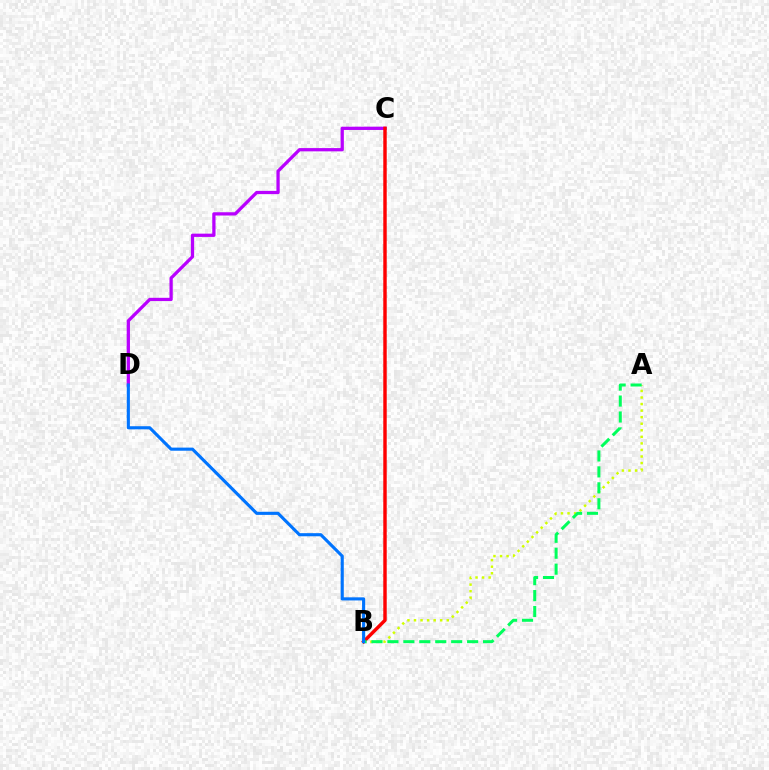{('C', 'D'): [{'color': '#b900ff', 'line_style': 'solid', 'thickness': 2.35}], ('A', 'B'): [{'color': '#d1ff00', 'line_style': 'dotted', 'thickness': 1.78}, {'color': '#00ff5c', 'line_style': 'dashed', 'thickness': 2.17}], ('B', 'C'): [{'color': '#ff0000', 'line_style': 'solid', 'thickness': 2.47}], ('B', 'D'): [{'color': '#0074ff', 'line_style': 'solid', 'thickness': 2.24}]}